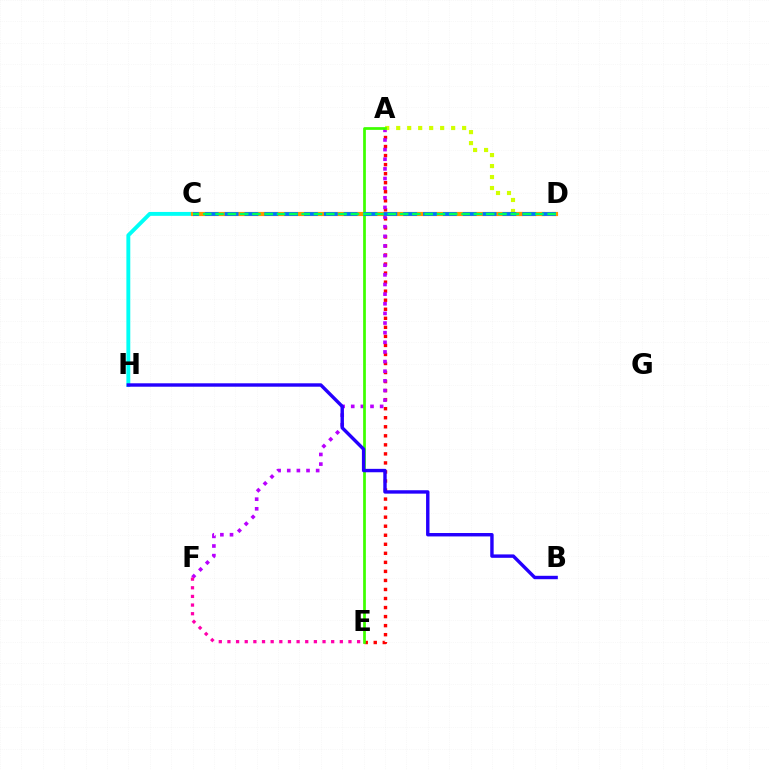{('A', 'E'): [{'color': '#ff0000', 'line_style': 'dotted', 'thickness': 2.46}, {'color': '#3dff00', 'line_style': 'solid', 'thickness': 1.97}], ('A', 'F'): [{'color': '#b900ff', 'line_style': 'dotted', 'thickness': 2.62}], ('E', 'F'): [{'color': '#ff00ac', 'line_style': 'dotted', 'thickness': 2.35}], ('C', 'H'): [{'color': '#00fff6', 'line_style': 'solid', 'thickness': 2.81}], ('A', 'D'): [{'color': '#d1ff00', 'line_style': 'dotted', 'thickness': 2.99}], ('C', 'D'): [{'color': '#ff9400', 'line_style': 'solid', 'thickness': 2.99}, {'color': '#0074ff', 'line_style': 'dashed', 'thickness': 2.7}, {'color': '#00ff5c', 'line_style': 'dashed', 'thickness': 1.67}], ('B', 'H'): [{'color': '#2500ff', 'line_style': 'solid', 'thickness': 2.46}]}